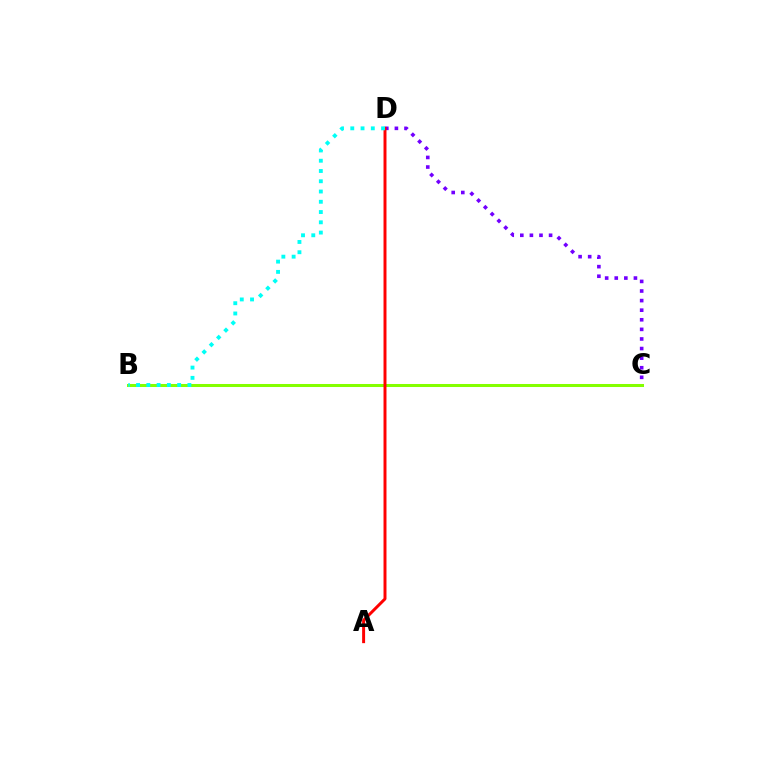{('C', 'D'): [{'color': '#7200ff', 'line_style': 'dotted', 'thickness': 2.61}], ('B', 'C'): [{'color': '#84ff00', 'line_style': 'solid', 'thickness': 2.18}], ('A', 'D'): [{'color': '#ff0000', 'line_style': 'solid', 'thickness': 2.13}], ('B', 'D'): [{'color': '#00fff6', 'line_style': 'dotted', 'thickness': 2.79}]}